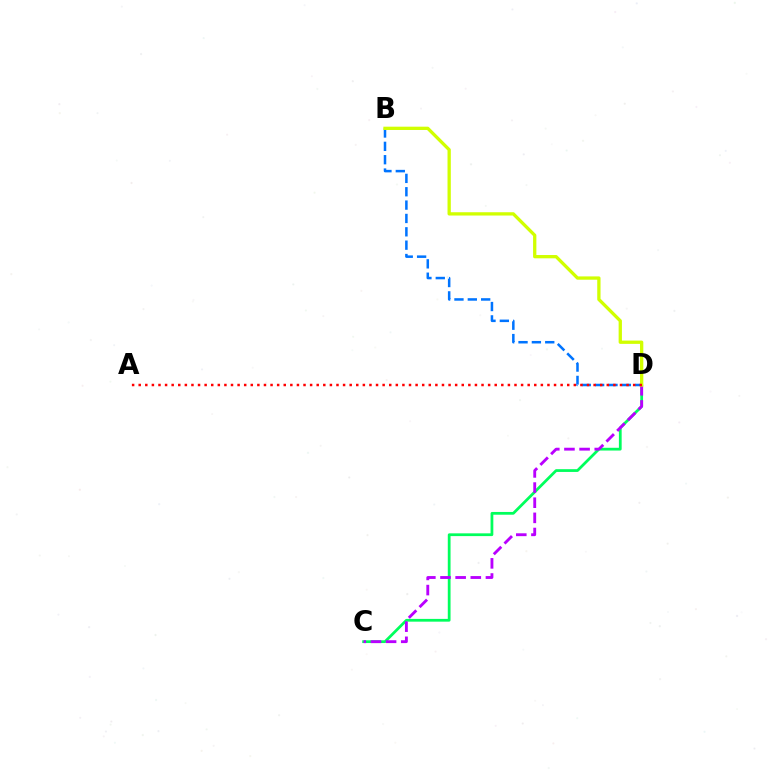{('C', 'D'): [{'color': '#00ff5c', 'line_style': 'solid', 'thickness': 1.99}, {'color': '#b900ff', 'line_style': 'dashed', 'thickness': 2.06}], ('B', 'D'): [{'color': '#0074ff', 'line_style': 'dashed', 'thickness': 1.81}, {'color': '#d1ff00', 'line_style': 'solid', 'thickness': 2.38}], ('A', 'D'): [{'color': '#ff0000', 'line_style': 'dotted', 'thickness': 1.79}]}